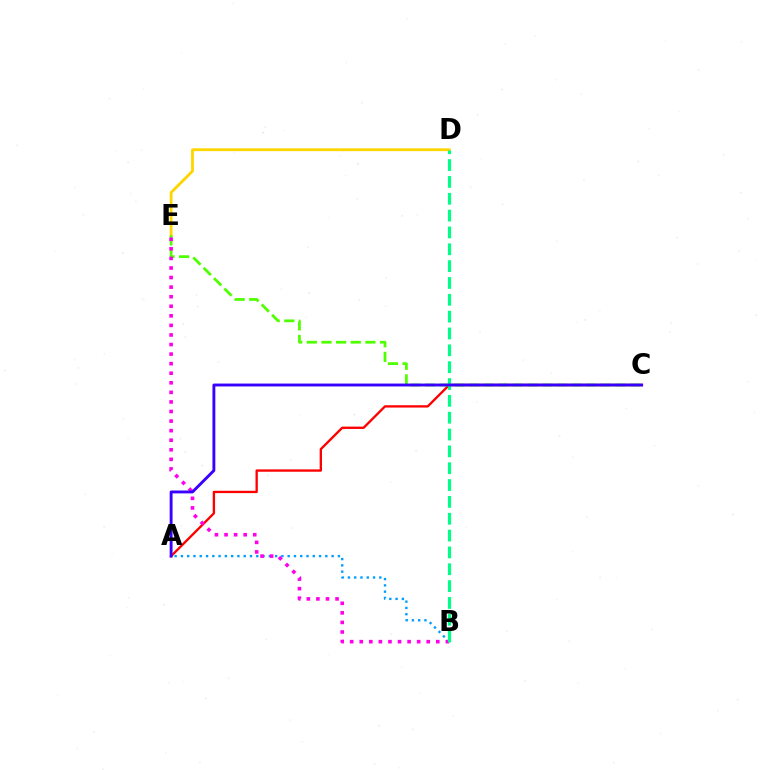{('D', 'E'): [{'color': '#ffd500', 'line_style': 'solid', 'thickness': 2.03}], ('A', 'C'): [{'color': '#ff0000', 'line_style': 'solid', 'thickness': 1.68}, {'color': '#3700ff', 'line_style': 'solid', 'thickness': 2.07}], ('A', 'B'): [{'color': '#009eff', 'line_style': 'dotted', 'thickness': 1.71}], ('C', 'E'): [{'color': '#4fff00', 'line_style': 'dashed', 'thickness': 1.99}], ('B', 'E'): [{'color': '#ff00ed', 'line_style': 'dotted', 'thickness': 2.6}], ('B', 'D'): [{'color': '#00ff86', 'line_style': 'dashed', 'thickness': 2.29}]}